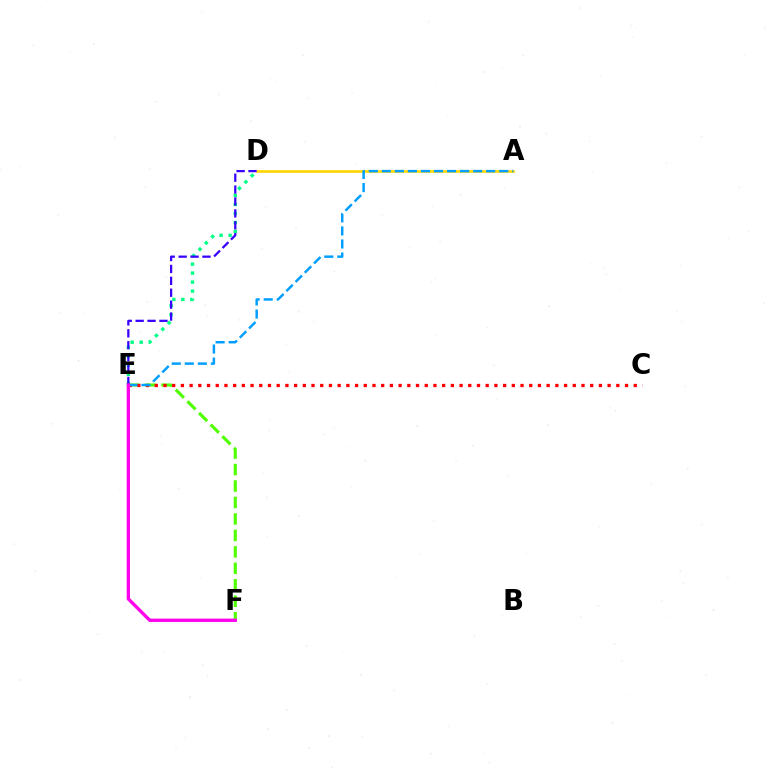{('A', 'D'): [{'color': '#ffd500', 'line_style': 'solid', 'thickness': 1.89}], ('D', 'E'): [{'color': '#00ff86', 'line_style': 'dotted', 'thickness': 2.44}, {'color': '#3700ff', 'line_style': 'dashed', 'thickness': 1.62}], ('E', 'F'): [{'color': '#4fff00', 'line_style': 'dashed', 'thickness': 2.24}, {'color': '#ff00ed', 'line_style': 'solid', 'thickness': 2.39}], ('C', 'E'): [{'color': '#ff0000', 'line_style': 'dotted', 'thickness': 2.37}], ('A', 'E'): [{'color': '#009eff', 'line_style': 'dashed', 'thickness': 1.77}]}